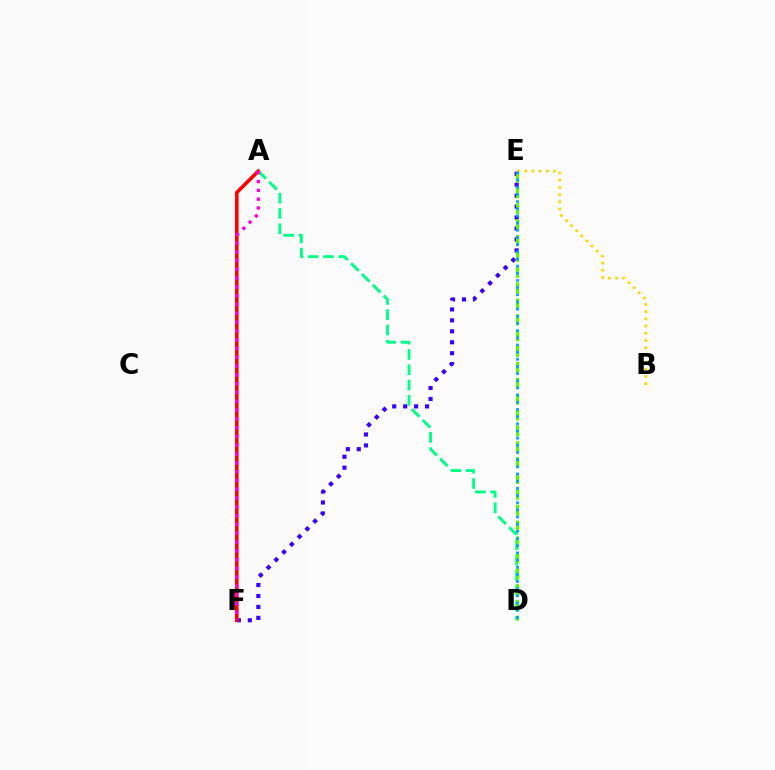{('E', 'F'): [{'color': '#3700ff', 'line_style': 'dotted', 'thickness': 2.97}], ('A', 'F'): [{'color': '#ff0000', 'line_style': 'solid', 'thickness': 2.58}, {'color': '#ff00ed', 'line_style': 'dotted', 'thickness': 2.39}], ('A', 'D'): [{'color': '#00ff86', 'line_style': 'dashed', 'thickness': 2.08}], ('D', 'E'): [{'color': '#4fff00', 'line_style': 'dashed', 'thickness': 2.16}, {'color': '#009eff', 'line_style': 'dotted', 'thickness': 1.95}], ('B', 'E'): [{'color': '#ffd500', 'line_style': 'dotted', 'thickness': 1.95}]}